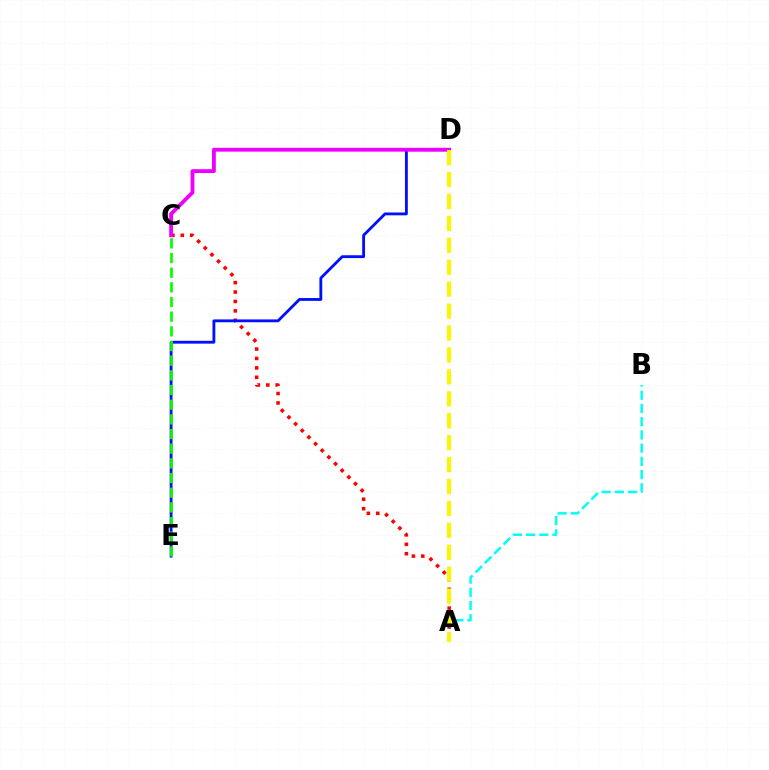{('A', 'B'): [{'color': '#00fff6', 'line_style': 'dashed', 'thickness': 1.8}], ('A', 'C'): [{'color': '#ff0000', 'line_style': 'dotted', 'thickness': 2.56}], ('D', 'E'): [{'color': '#0010ff', 'line_style': 'solid', 'thickness': 2.04}], ('C', 'E'): [{'color': '#08ff00', 'line_style': 'dashed', 'thickness': 1.99}], ('C', 'D'): [{'color': '#ee00ff', 'line_style': 'solid', 'thickness': 2.76}], ('A', 'D'): [{'color': '#fcf500', 'line_style': 'dashed', 'thickness': 2.98}]}